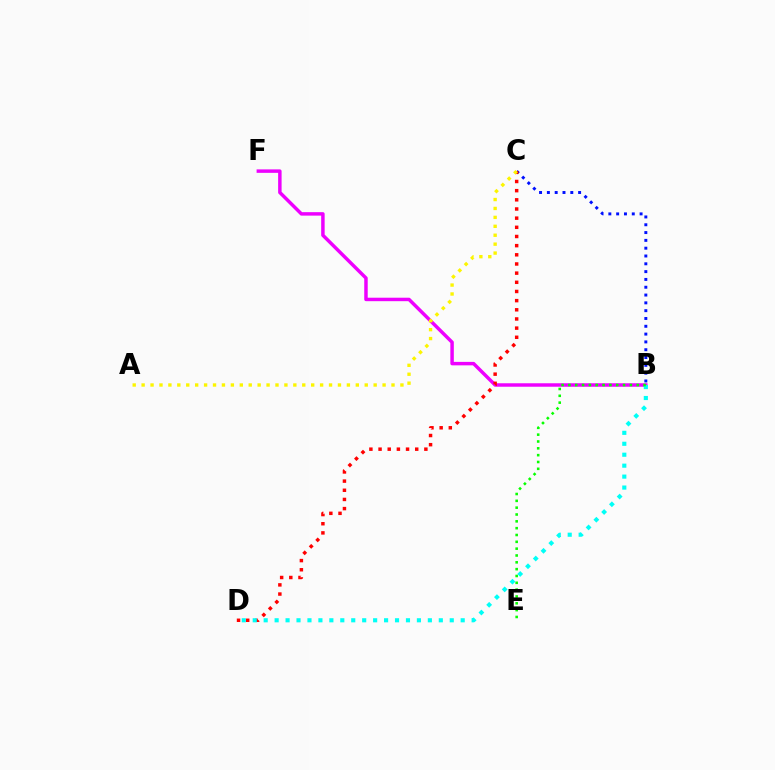{('B', 'C'): [{'color': '#0010ff', 'line_style': 'dotted', 'thickness': 2.12}], ('B', 'F'): [{'color': '#ee00ff', 'line_style': 'solid', 'thickness': 2.5}], ('C', 'D'): [{'color': '#ff0000', 'line_style': 'dotted', 'thickness': 2.49}], ('B', 'D'): [{'color': '#00fff6', 'line_style': 'dotted', 'thickness': 2.97}], ('A', 'C'): [{'color': '#fcf500', 'line_style': 'dotted', 'thickness': 2.42}], ('B', 'E'): [{'color': '#08ff00', 'line_style': 'dotted', 'thickness': 1.86}]}